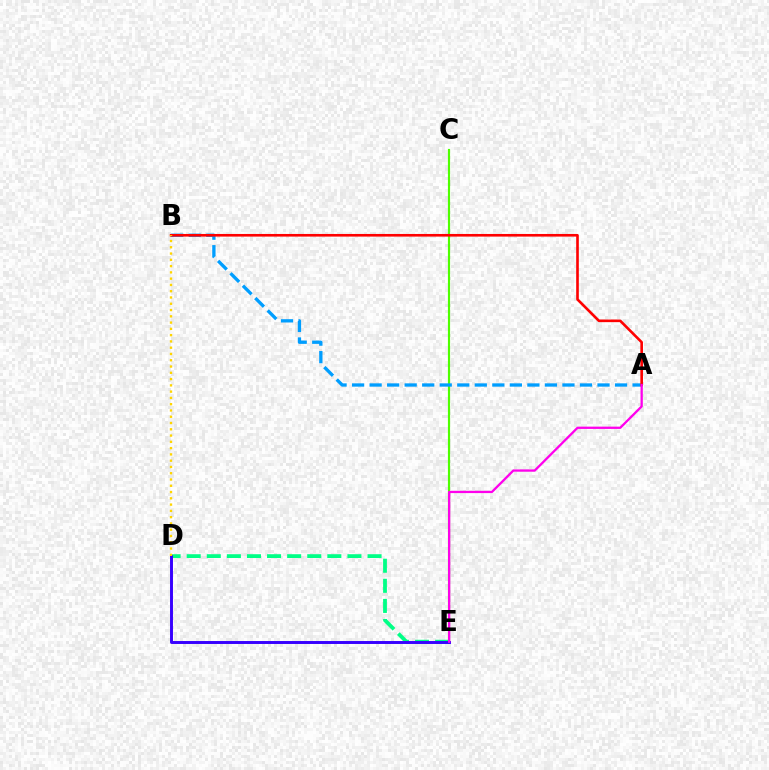{('C', 'E'): [{'color': '#4fff00', 'line_style': 'solid', 'thickness': 1.56}], ('D', 'E'): [{'color': '#00ff86', 'line_style': 'dashed', 'thickness': 2.73}, {'color': '#3700ff', 'line_style': 'solid', 'thickness': 2.12}], ('A', 'B'): [{'color': '#009eff', 'line_style': 'dashed', 'thickness': 2.38}, {'color': '#ff0000', 'line_style': 'solid', 'thickness': 1.89}], ('A', 'E'): [{'color': '#ff00ed', 'line_style': 'solid', 'thickness': 1.65}], ('B', 'D'): [{'color': '#ffd500', 'line_style': 'dotted', 'thickness': 1.71}]}